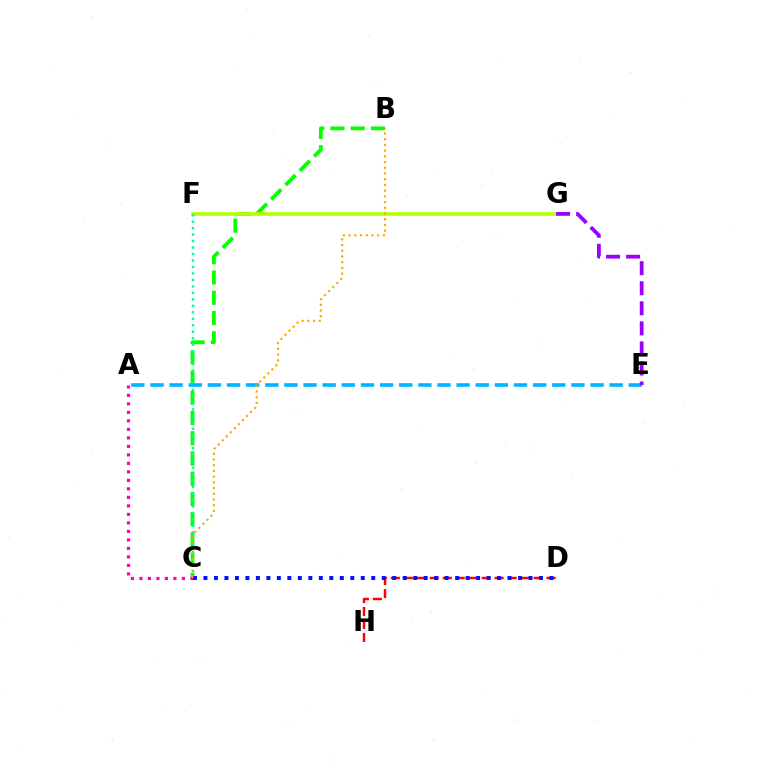{('B', 'C'): [{'color': '#08ff00', 'line_style': 'dashed', 'thickness': 2.75}, {'color': '#ffa500', 'line_style': 'dotted', 'thickness': 1.55}], ('A', 'C'): [{'color': '#ff00bd', 'line_style': 'dotted', 'thickness': 2.31}], ('F', 'G'): [{'color': '#b3ff00', 'line_style': 'solid', 'thickness': 2.6}], ('D', 'H'): [{'color': '#ff0000', 'line_style': 'dashed', 'thickness': 1.76}], ('C', 'F'): [{'color': '#00ff9d', 'line_style': 'dotted', 'thickness': 1.76}], ('A', 'E'): [{'color': '#00b5ff', 'line_style': 'dashed', 'thickness': 2.6}], ('E', 'G'): [{'color': '#9b00ff', 'line_style': 'dashed', 'thickness': 2.72}], ('C', 'D'): [{'color': '#0010ff', 'line_style': 'dotted', 'thickness': 2.85}]}